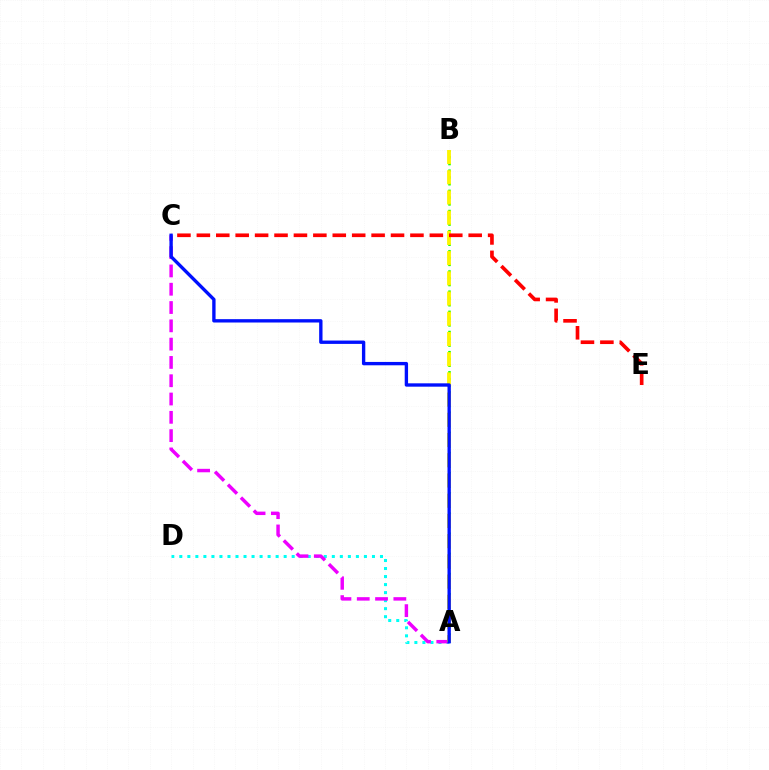{('A', 'B'): [{'color': '#08ff00', 'line_style': 'dotted', 'thickness': 1.83}, {'color': '#fcf500', 'line_style': 'dashed', 'thickness': 2.75}], ('A', 'D'): [{'color': '#00fff6', 'line_style': 'dotted', 'thickness': 2.18}], ('A', 'C'): [{'color': '#ee00ff', 'line_style': 'dashed', 'thickness': 2.49}, {'color': '#0010ff', 'line_style': 'solid', 'thickness': 2.42}], ('C', 'E'): [{'color': '#ff0000', 'line_style': 'dashed', 'thickness': 2.64}]}